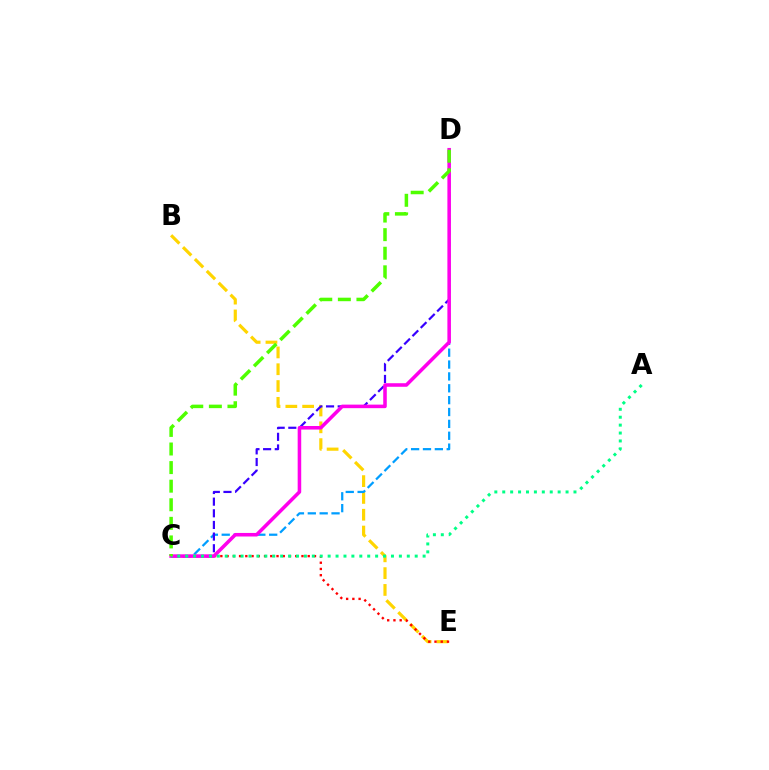{('B', 'E'): [{'color': '#ffd500', 'line_style': 'dashed', 'thickness': 2.28}], ('C', 'D'): [{'color': '#009eff', 'line_style': 'dashed', 'thickness': 1.61}, {'color': '#3700ff', 'line_style': 'dashed', 'thickness': 1.58}, {'color': '#ff00ed', 'line_style': 'solid', 'thickness': 2.56}, {'color': '#4fff00', 'line_style': 'dashed', 'thickness': 2.52}], ('C', 'E'): [{'color': '#ff0000', 'line_style': 'dotted', 'thickness': 1.7}], ('A', 'C'): [{'color': '#00ff86', 'line_style': 'dotted', 'thickness': 2.15}]}